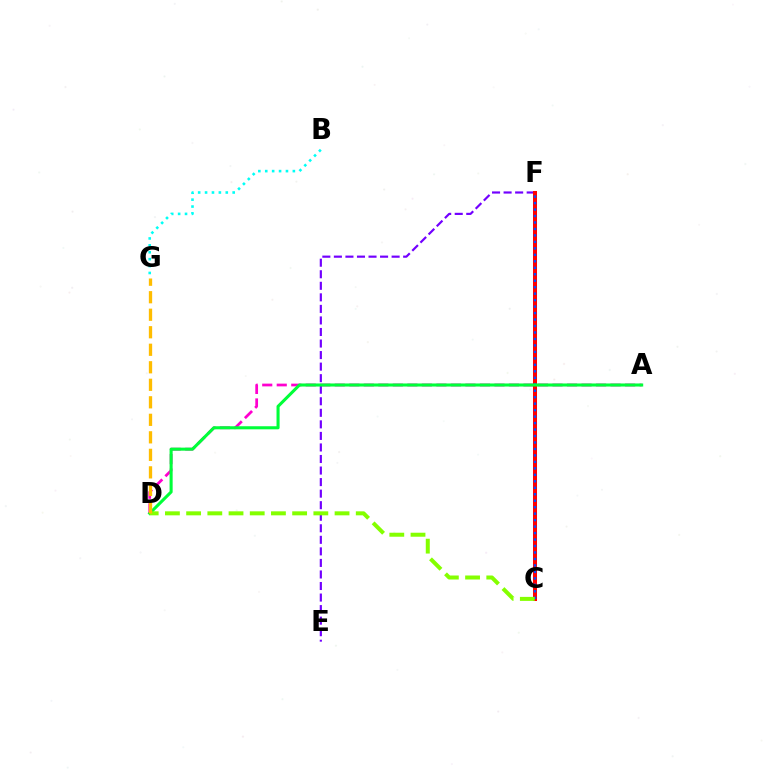{('A', 'D'): [{'color': '#ff00cf', 'line_style': 'dashed', 'thickness': 1.97}, {'color': '#00ff39', 'line_style': 'solid', 'thickness': 2.21}], ('E', 'F'): [{'color': '#7200ff', 'line_style': 'dashed', 'thickness': 1.57}], ('C', 'F'): [{'color': '#ff0000', 'line_style': 'solid', 'thickness': 2.89}, {'color': '#004bff', 'line_style': 'dotted', 'thickness': 1.76}], ('B', 'G'): [{'color': '#00fff6', 'line_style': 'dotted', 'thickness': 1.88}], ('C', 'D'): [{'color': '#84ff00', 'line_style': 'dashed', 'thickness': 2.88}], ('D', 'G'): [{'color': '#ffbd00', 'line_style': 'dashed', 'thickness': 2.38}]}